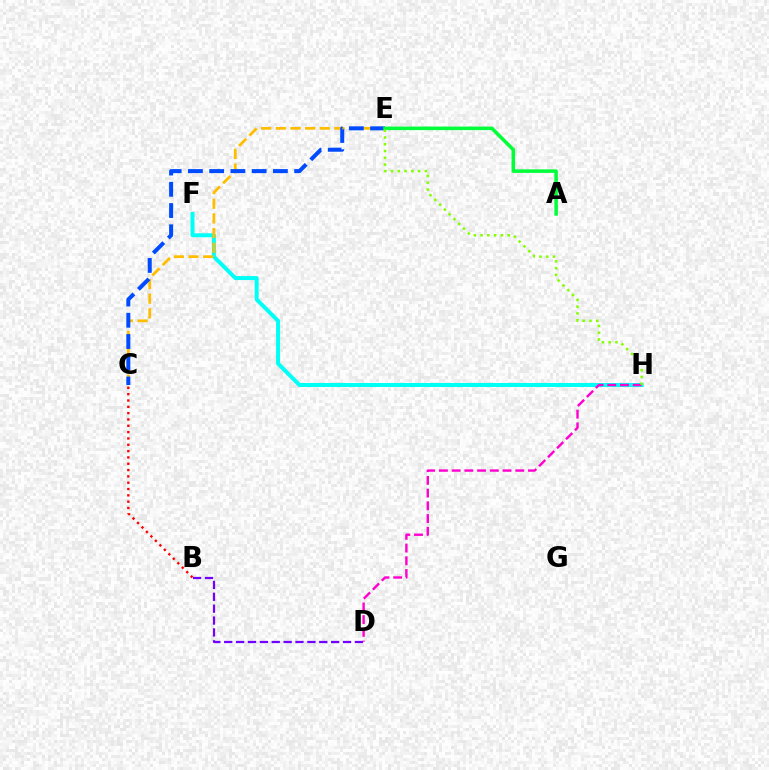{('B', 'C'): [{'color': '#ff0000', 'line_style': 'dotted', 'thickness': 1.72}], ('F', 'H'): [{'color': '#00fff6', 'line_style': 'solid', 'thickness': 2.87}], ('C', 'E'): [{'color': '#ffbd00', 'line_style': 'dashed', 'thickness': 1.99}, {'color': '#004bff', 'line_style': 'dashed', 'thickness': 2.89}], ('A', 'E'): [{'color': '#00ff39', 'line_style': 'solid', 'thickness': 2.54}], ('B', 'D'): [{'color': '#7200ff', 'line_style': 'dashed', 'thickness': 1.61}], ('D', 'H'): [{'color': '#ff00cf', 'line_style': 'dashed', 'thickness': 1.73}], ('E', 'H'): [{'color': '#84ff00', 'line_style': 'dotted', 'thickness': 1.84}]}